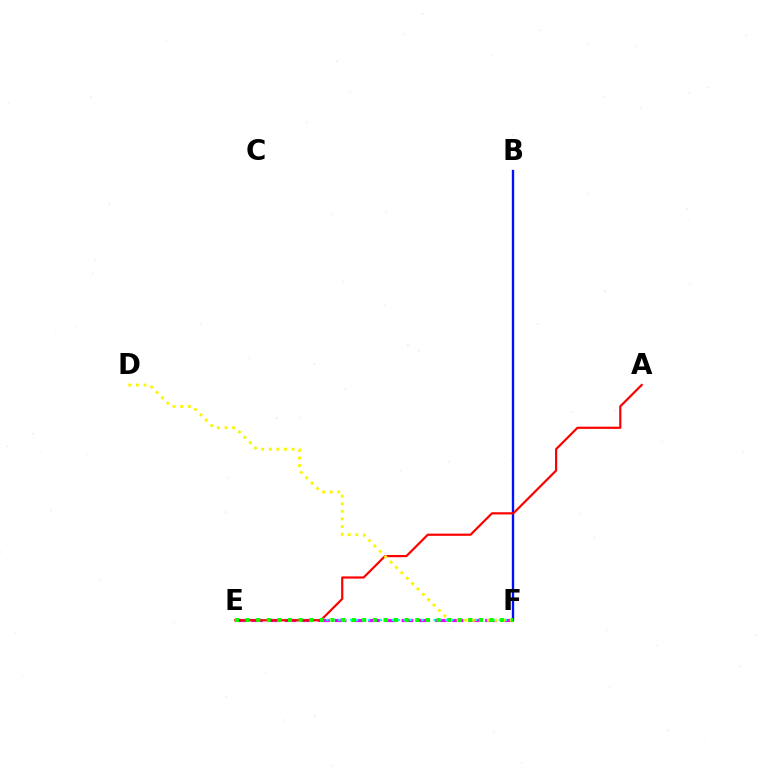{('B', 'F'): [{'color': '#0010ff', 'line_style': 'solid', 'thickness': 1.69}], ('E', 'F'): [{'color': '#ee00ff', 'line_style': 'dashed', 'thickness': 2.27}, {'color': '#00fff6', 'line_style': 'dotted', 'thickness': 1.62}, {'color': '#08ff00', 'line_style': 'dotted', 'thickness': 2.88}], ('A', 'E'): [{'color': '#ff0000', 'line_style': 'solid', 'thickness': 1.58}], ('D', 'F'): [{'color': '#fcf500', 'line_style': 'dotted', 'thickness': 2.06}]}